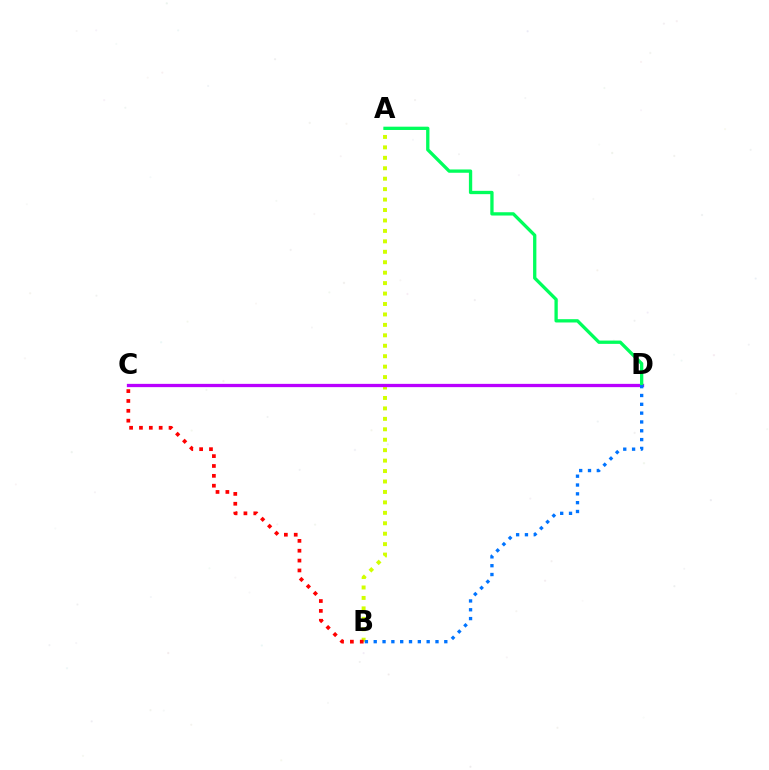{('A', 'B'): [{'color': '#d1ff00', 'line_style': 'dotted', 'thickness': 2.84}], ('C', 'D'): [{'color': '#b900ff', 'line_style': 'solid', 'thickness': 2.36}], ('A', 'D'): [{'color': '#00ff5c', 'line_style': 'solid', 'thickness': 2.38}], ('B', 'C'): [{'color': '#ff0000', 'line_style': 'dotted', 'thickness': 2.68}], ('B', 'D'): [{'color': '#0074ff', 'line_style': 'dotted', 'thickness': 2.4}]}